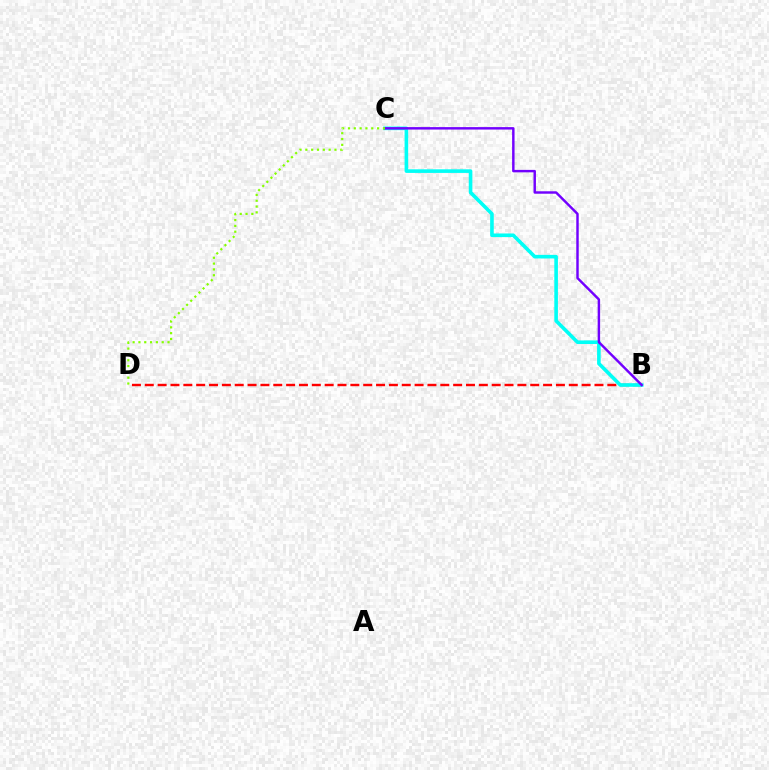{('B', 'D'): [{'color': '#ff0000', 'line_style': 'dashed', 'thickness': 1.75}], ('B', 'C'): [{'color': '#00fff6', 'line_style': 'solid', 'thickness': 2.6}, {'color': '#7200ff', 'line_style': 'solid', 'thickness': 1.76}], ('C', 'D'): [{'color': '#84ff00', 'line_style': 'dotted', 'thickness': 1.58}]}